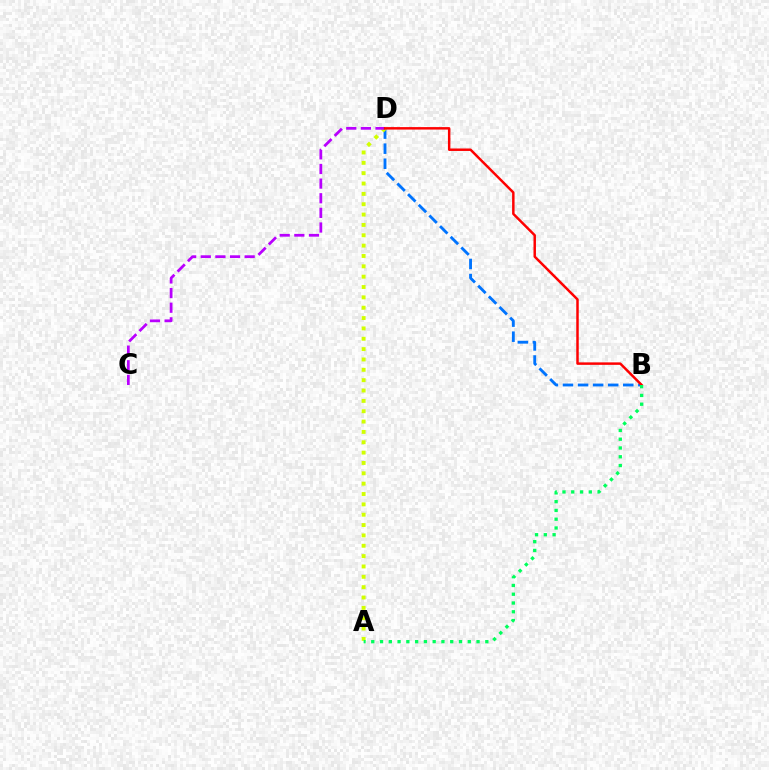{('B', 'D'): [{'color': '#0074ff', 'line_style': 'dashed', 'thickness': 2.05}, {'color': '#ff0000', 'line_style': 'solid', 'thickness': 1.78}], ('A', 'D'): [{'color': '#d1ff00', 'line_style': 'dotted', 'thickness': 2.81}], ('C', 'D'): [{'color': '#b900ff', 'line_style': 'dashed', 'thickness': 1.99}], ('A', 'B'): [{'color': '#00ff5c', 'line_style': 'dotted', 'thickness': 2.38}]}